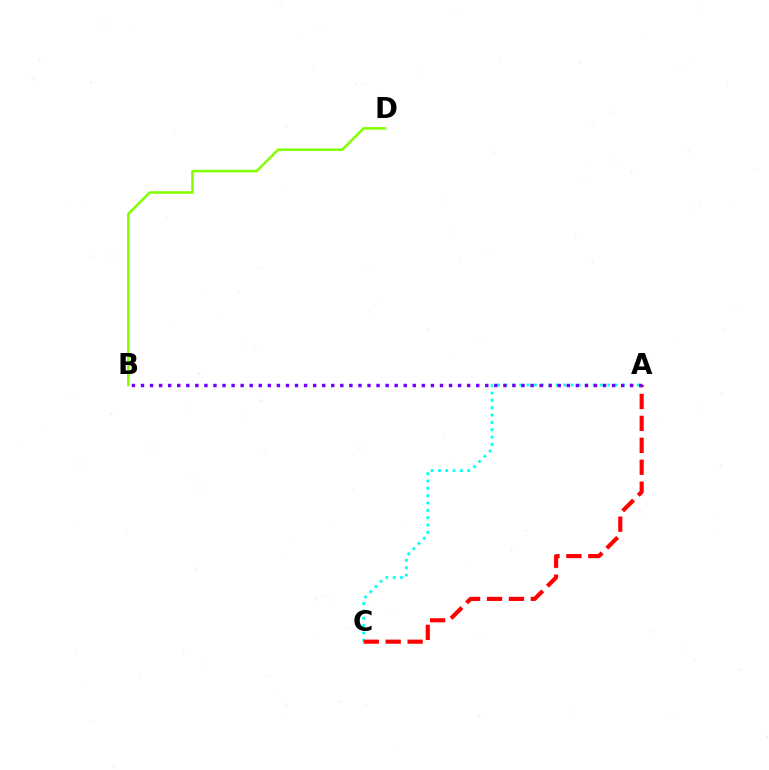{('B', 'D'): [{'color': '#84ff00', 'line_style': 'solid', 'thickness': 1.83}], ('A', 'C'): [{'color': '#00fff6', 'line_style': 'dotted', 'thickness': 2.0}, {'color': '#ff0000', 'line_style': 'dashed', 'thickness': 2.98}], ('A', 'B'): [{'color': '#7200ff', 'line_style': 'dotted', 'thickness': 2.46}]}